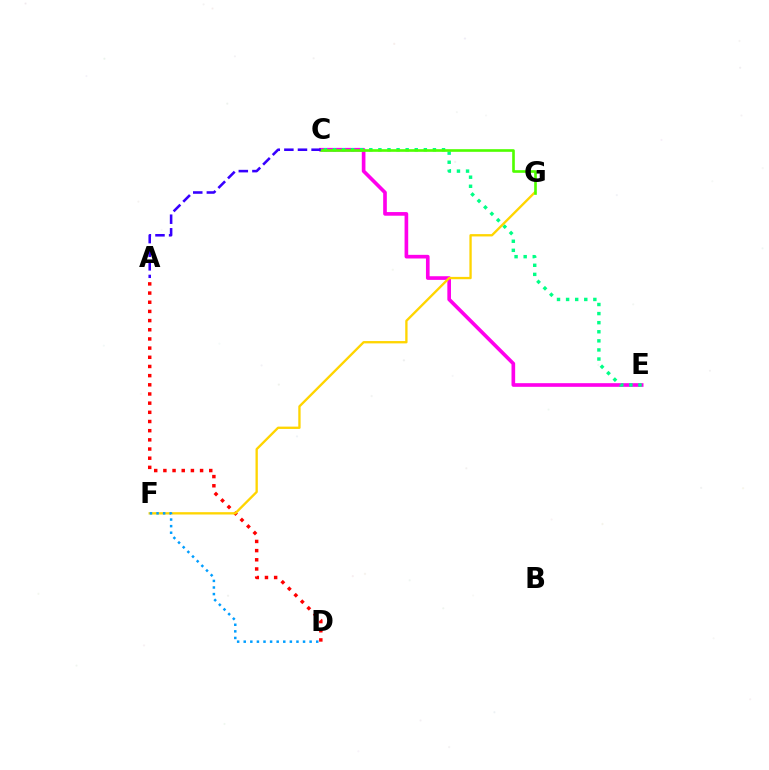{('C', 'E'): [{'color': '#ff00ed', 'line_style': 'solid', 'thickness': 2.63}, {'color': '#00ff86', 'line_style': 'dotted', 'thickness': 2.47}], ('A', 'D'): [{'color': '#ff0000', 'line_style': 'dotted', 'thickness': 2.49}], ('F', 'G'): [{'color': '#ffd500', 'line_style': 'solid', 'thickness': 1.68}], ('C', 'G'): [{'color': '#4fff00', 'line_style': 'solid', 'thickness': 1.9}], ('A', 'C'): [{'color': '#3700ff', 'line_style': 'dashed', 'thickness': 1.85}], ('D', 'F'): [{'color': '#009eff', 'line_style': 'dotted', 'thickness': 1.79}]}